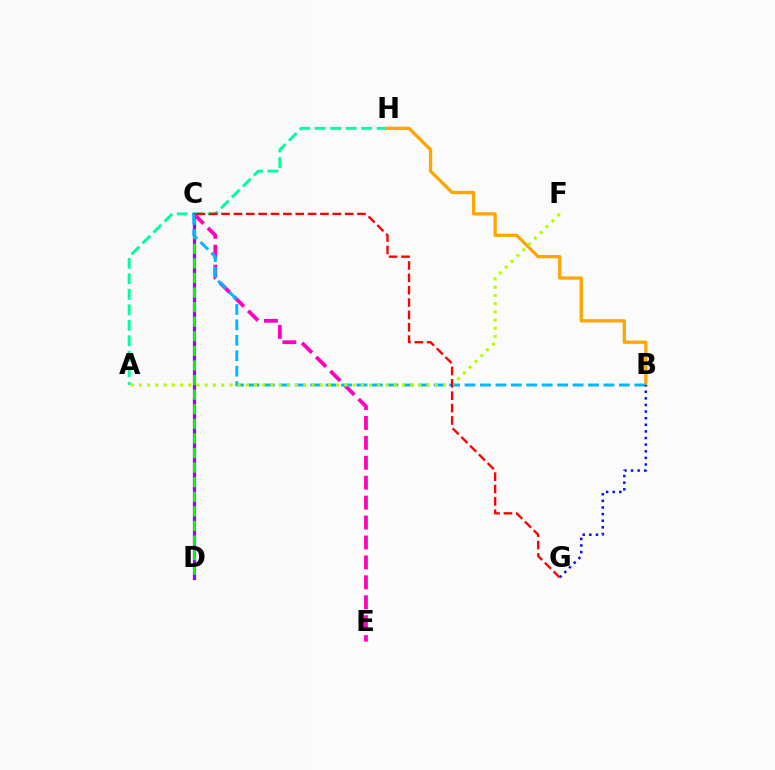{('A', 'H'): [{'color': '#00ff9d', 'line_style': 'dashed', 'thickness': 2.1}], ('C', 'D'): [{'color': '#9b00ff', 'line_style': 'solid', 'thickness': 2.33}, {'color': '#08ff00', 'line_style': 'dashed', 'thickness': 1.98}], ('C', 'E'): [{'color': '#ff00bd', 'line_style': 'dashed', 'thickness': 2.71}], ('B', 'H'): [{'color': '#ffa500', 'line_style': 'solid', 'thickness': 2.36}], ('B', 'C'): [{'color': '#00b5ff', 'line_style': 'dashed', 'thickness': 2.1}], ('B', 'G'): [{'color': '#0010ff', 'line_style': 'dotted', 'thickness': 1.8}], ('A', 'F'): [{'color': '#b3ff00', 'line_style': 'dotted', 'thickness': 2.23}], ('C', 'G'): [{'color': '#ff0000', 'line_style': 'dashed', 'thickness': 1.68}]}